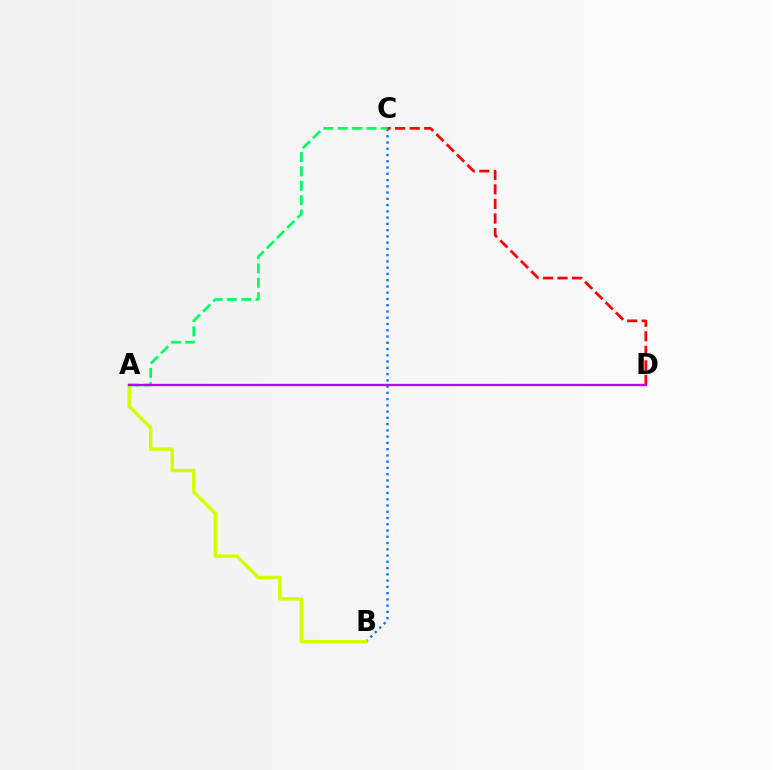{('B', 'C'): [{'color': '#0074ff', 'line_style': 'dotted', 'thickness': 1.7}], ('A', 'B'): [{'color': '#d1ff00', 'line_style': 'solid', 'thickness': 2.47}], ('A', 'C'): [{'color': '#00ff5c', 'line_style': 'dashed', 'thickness': 1.95}], ('C', 'D'): [{'color': '#ff0000', 'line_style': 'dashed', 'thickness': 1.98}], ('A', 'D'): [{'color': '#b900ff', 'line_style': 'solid', 'thickness': 1.68}]}